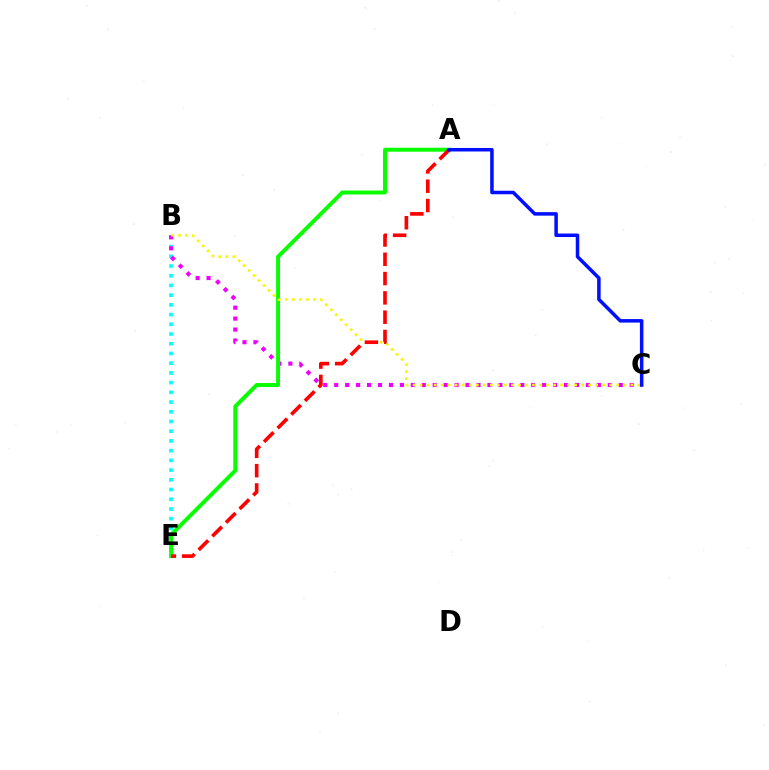{('B', 'E'): [{'color': '#00fff6', 'line_style': 'dotted', 'thickness': 2.64}], ('B', 'C'): [{'color': '#ee00ff', 'line_style': 'dotted', 'thickness': 2.97}, {'color': '#fcf500', 'line_style': 'dotted', 'thickness': 1.91}], ('A', 'E'): [{'color': '#08ff00', 'line_style': 'solid', 'thickness': 2.83}, {'color': '#ff0000', 'line_style': 'dashed', 'thickness': 2.62}], ('A', 'C'): [{'color': '#0010ff', 'line_style': 'solid', 'thickness': 2.53}]}